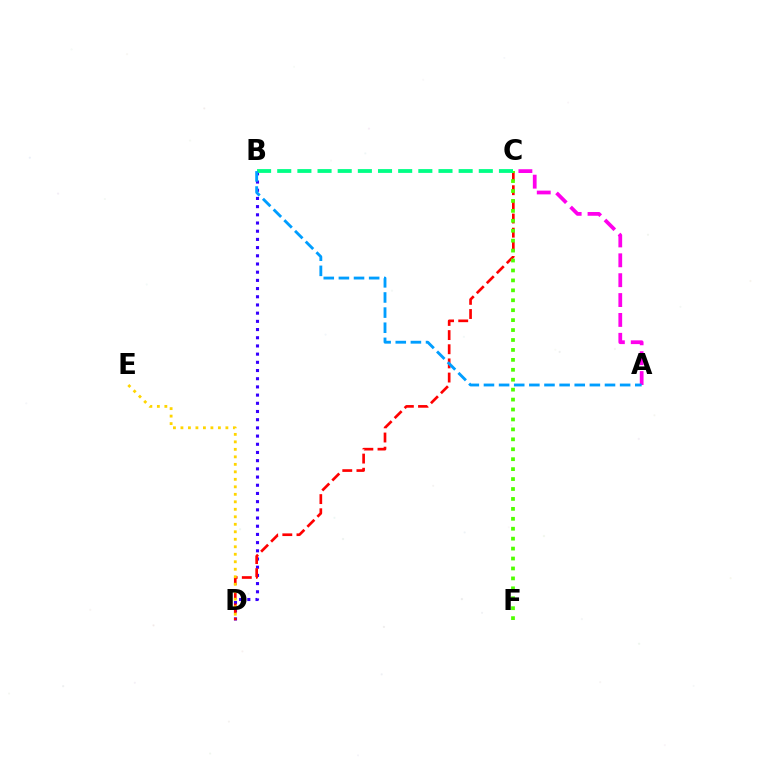{('B', 'D'): [{'color': '#3700ff', 'line_style': 'dotted', 'thickness': 2.23}], ('A', 'C'): [{'color': '#ff00ed', 'line_style': 'dashed', 'thickness': 2.7}], ('C', 'D'): [{'color': '#ff0000', 'line_style': 'dashed', 'thickness': 1.92}], ('C', 'F'): [{'color': '#4fff00', 'line_style': 'dotted', 'thickness': 2.7}], ('B', 'C'): [{'color': '#00ff86', 'line_style': 'dashed', 'thickness': 2.74}], ('D', 'E'): [{'color': '#ffd500', 'line_style': 'dotted', 'thickness': 2.04}], ('A', 'B'): [{'color': '#009eff', 'line_style': 'dashed', 'thickness': 2.06}]}